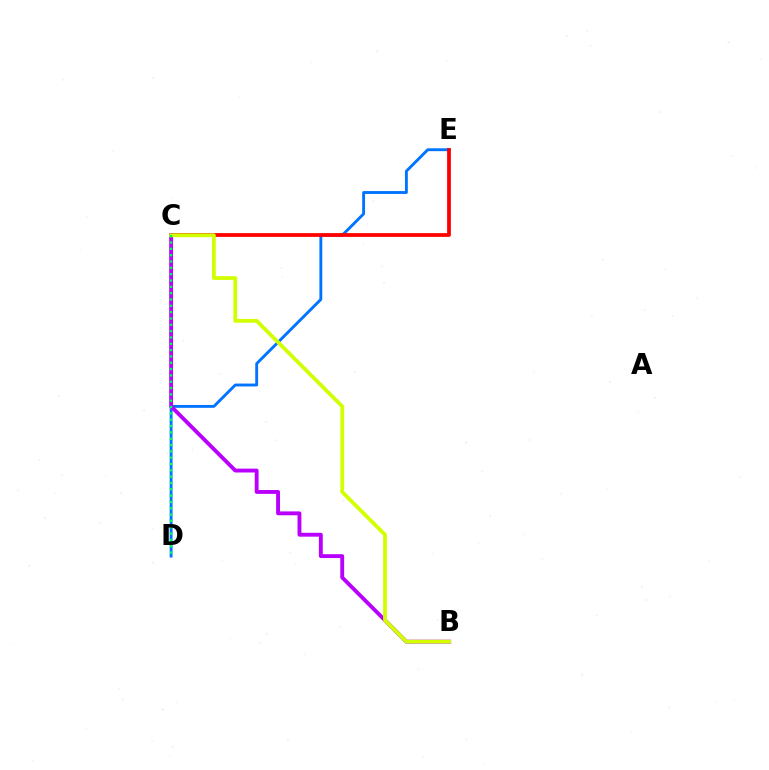{('D', 'E'): [{'color': '#0074ff', 'line_style': 'solid', 'thickness': 2.06}], ('C', 'E'): [{'color': '#ff0000', 'line_style': 'solid', 'thickness': 2.71}], ('B', 'C'): [{'color': '#b900ff', 'line_style': 'solid', 'thickness': 2.79}, {'color': '#d1ff00', 'line_style': 'solid', 'thickness': 2.71}], ('C', 'D'): [{'color': '#00ff5c', 'line_style': 'dotted', 'thickness': 1.72}]}